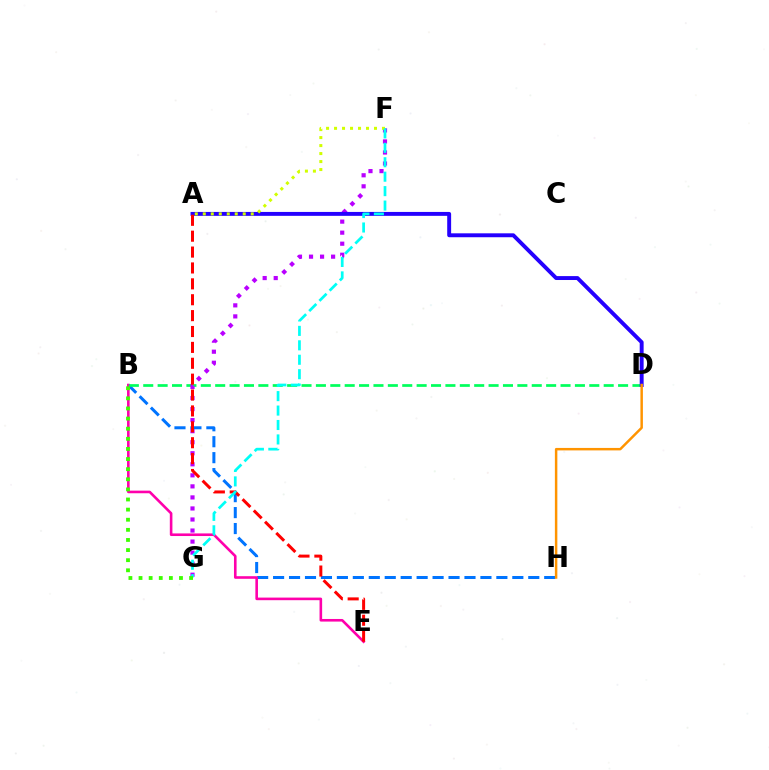{('B', 'H'): [{'color': '#0074ff', 'line_style': 'dashed', 'thickness': 2.17}], ('B', 'E'): [{'color': '#ff00ac', 'line_style': 'solid', 'thickness': 1.88}], ('B', 'D'): [{'color': '#00ff5c', 'line_style': 'dashed', 'thickness': 1.95}], ('F', 'G'): [{'color': '#b900ff', 'line_style': 'dotted', 'thickness': 3.0}, {'color': '#00fff6', 'line_style': 'dashed', 'thickness': 1.96}], ('A', 'D'): [{'color': '#2500ff', 'line_style': 'solid', 'thickness': 2.82}], ('A', 'F'): [{'color': '#d1ff00', 'line_style': 'dotted', 'thickness': 2.17}], ('A', 'E'): [{'color': '#ff0000', 'line_style': 'dashed', 'thickness': 2.16}], ('B', 'G'): [{'color': '#3dff00', 'line_style': 'dotted', 'thickness': 2.75}], ('D', 'H'): [{'color': '#ff9400', 'line_style': 'solid', 'thickness': 1.78}]}